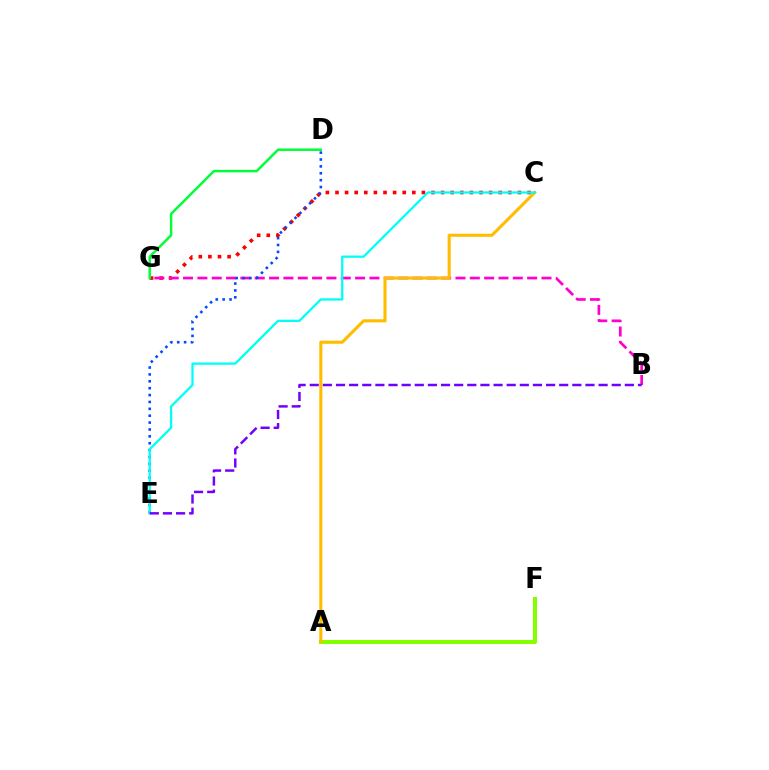{('A', 'F'): [{'color': '#84ff00', 'line_style': 'solid', 'thickness': 2.88}], ('C', 'G'): [{'color': '#ff0000', 'line_style': 'dotted', 'thickness': 2.61}], ('B', 'G'): [{'color': '#ff00cf', 'line_style': 'dashed', 'thickness': 1.95}], ('D', 'E'): [{'color': '#004bff', 'line_style': 'dotted', 'thickness': 1.87}], ('A', 'C'): [{'color': '#ffbd00', 'line_style': 'solid', 'thickness': 2.23}], ('C', 'E'): [{'color': '#00fff6', 'line_style': 'solid', 'thickness': 1.64}], ('D', 'G'): [{'color': '#00ff39', 'line_style': 'solid', 'thickness': 1.79}], ('B', 'E'): [{'color': '#7200ff', 'line_style': 'dashed', 'thickness': 1.78}]}